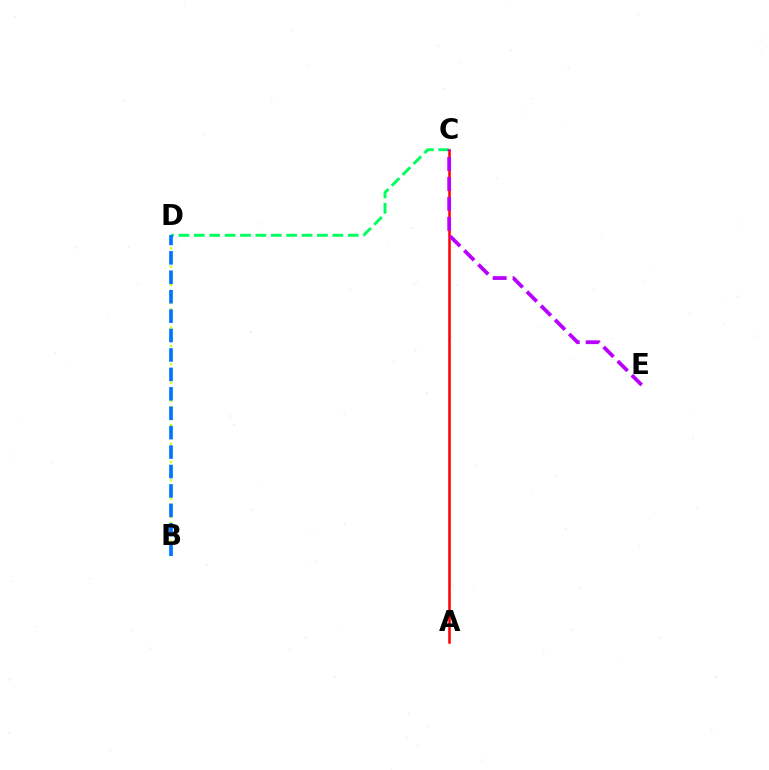{('B', 'D'): [{'color': '#d1ff00', 'line_style': 'dotted', 'thickness': 1.66}, {'color': '#0074ff', 'line_style': 'dashed', 'thickness': 2.64}], ('C', 'D'): [{'color': '#00ff5c', 'line_style': 'dashed', 'thickness': 2.09}], ('A', 'C'): [{'color': '#ff0000', 'line_style': 'solid', 'thickness': 1.82}], ('C', 'E'): [{'color': '#b900ff', 'line_style': 'dashed', 'thickness': 2.71}]}